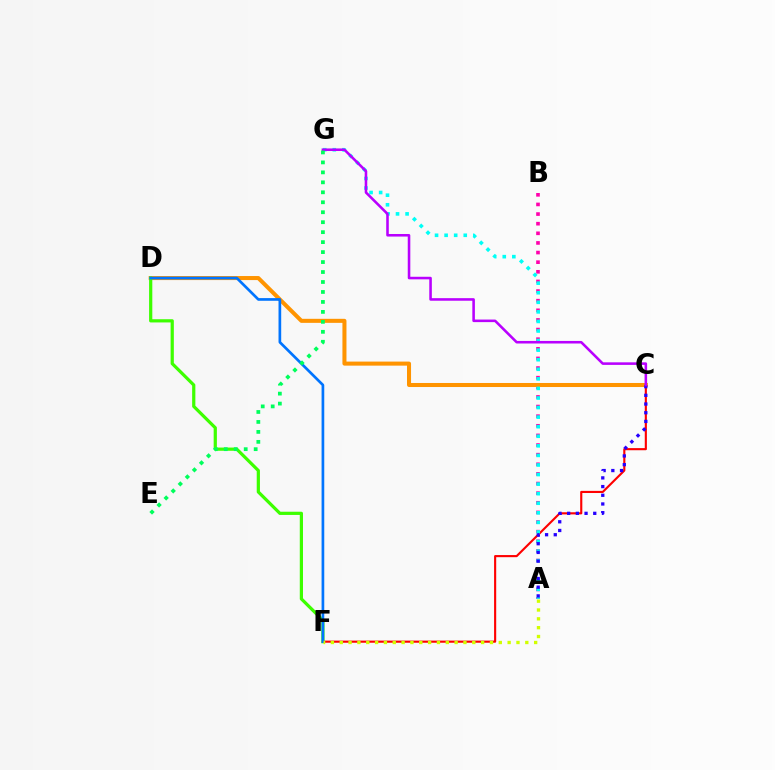{('A', 'B'): [{'color': '#ff00ac', 'line_style': 'dotted', 'thickness': 2.61}], ('C', 'D'): [{'color': '#ff9400', 'line_style': 'solid', 'thickness': 2.91}], ('C', 'F'): [{'color': '#ff0000', 'line_style': 'solid', 'thickness': 1.53}], ('A', 'G'): [{'color': '#00fff6', 'line_style': 'dotted', 'thickness': 2.6}], ('D', 'F'): [{'color': '#3dff00', 'line_style': 'solid', 'thickness': 2.32}, {'color': '#0074ff', 'line_style': 'solid', 'thickness': 1.93}], ('A', 'C'): [{'color': '#2500ff', 'line_style': 'dotted', 'thickness': 2.36}], ('C', 'G'): [{'color': '#b900ff', 'line_style': 'solid', 'thickness': 1.85}], ('A', 'F'): [{'color': '#d1ff00', 'line_style': 'dotted', 'thickness': 2.4}], ('E', 'G'): [{'color': '#00ff5c', 'line_style': 'dotted', 'thickness': 2.71}]}